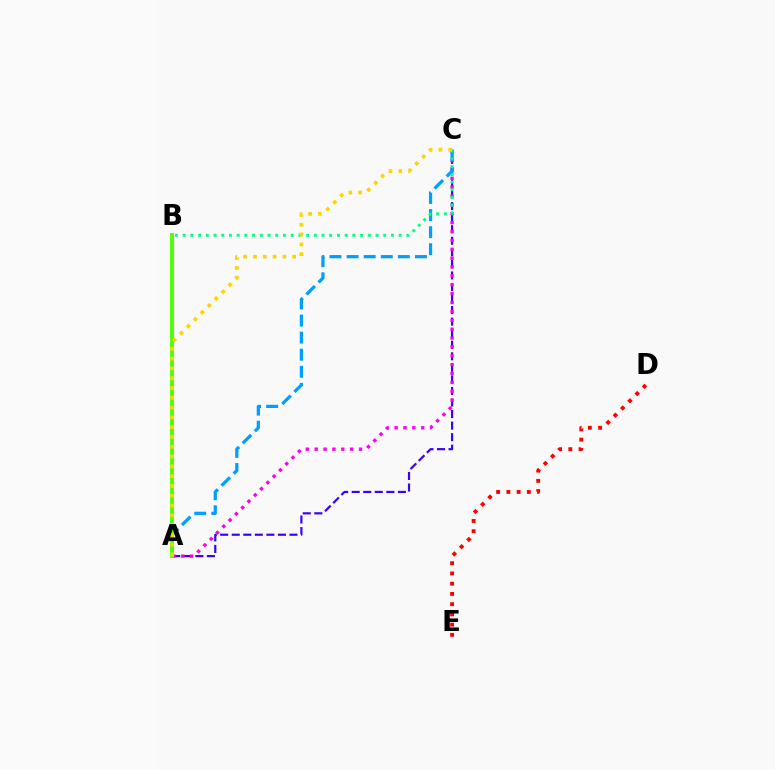{('A', 'C'): [{'color': '#3700ff', 'line_style': 'dashed', 'thickness': 1.57}, {'color': '#ff00ed', 'line_style': 'dotted', 'thickness': 2.41}, {'color': '#009eff', 'line_style': 'dashed', 'thickness': 2.32}, {'color': '#ffd500', 'line_style': 'dotted', 'thickness': 2.66}], ('D', 'E'): [{'color': '#ff0000', 'line_style': 'dotted', 'thickness': 2.78}], ('A', 'B'): [{'color': '#4fff00', 'line_style': 'solid', 'thickness': 2.79}], ('B', 'C'): [{'color': '#00ff86', 'line_style': 'dotted', 'thickness': 2.1}]}